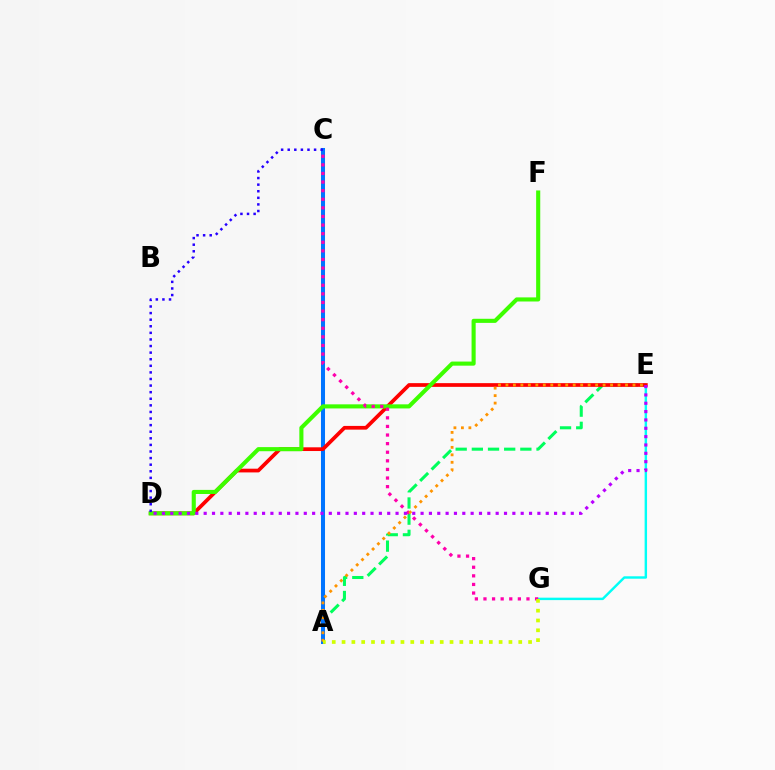{('A', 'E'): [{'color': '#00ff5c', 'line_style': 'dashed', 'thickness': 2.2}, {'color': '#ff9400', 'line_style': 'dotted', 'thickness': 2.03}], ('E', 'G'): [{'color': '#00fff6', 'line_style': 'solid', 'thickness': 1.75}], ('A', 'C'): [{'color': '#0074ff', 'line_style': 'solid', 'thickness': 2.9}], ('D', 'E'): [{'color': '#ff0000', 'line_style': 'solid', 'thickness': 2.68}, {'color': '#b900ff', 'line_style': 'dotted', 'thickness': 2.27}], ('D', 'F'): [{'color': '#3dff00', 'line_style': 'solid', 'thickness': 2.95}], ('C', 'G'): [{'color': '#ff00ac', 'line_style': 'dotted', 'thickness': 2.34}], ('C', 'D'): [{'color': '#2500ff', 'line_style': 'dotted', 'thickness': 1.79}], ('A', 'G'): [{'color': '#d1ff00', 'line_style': 'dotted', 'thickness': 2.67}]}